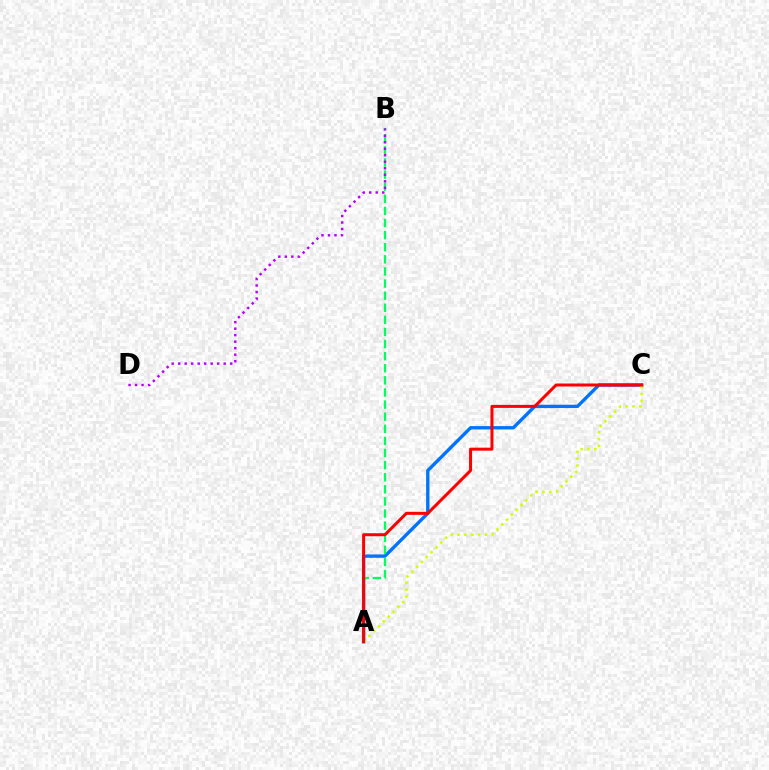{('A', 'C'): [{'color': '#0074ff', 'line_style': 'solid', 'thickness': 2.41}, {'color': '#d1ff00', 'line_style': 'dotted', 'thickness': 1.86}, {'color': '#ff0000', 'line_style': 'solid', 'thickness': 2.17}], ('A', 'B'): [{'color': '#00ff5c', 'line_style': 'dashed', 'thickness': 1.64}], ('B', 'D'): [{'color': '#b900ff', 'line_style': 'dotted', 'thickness': 1.77}]}